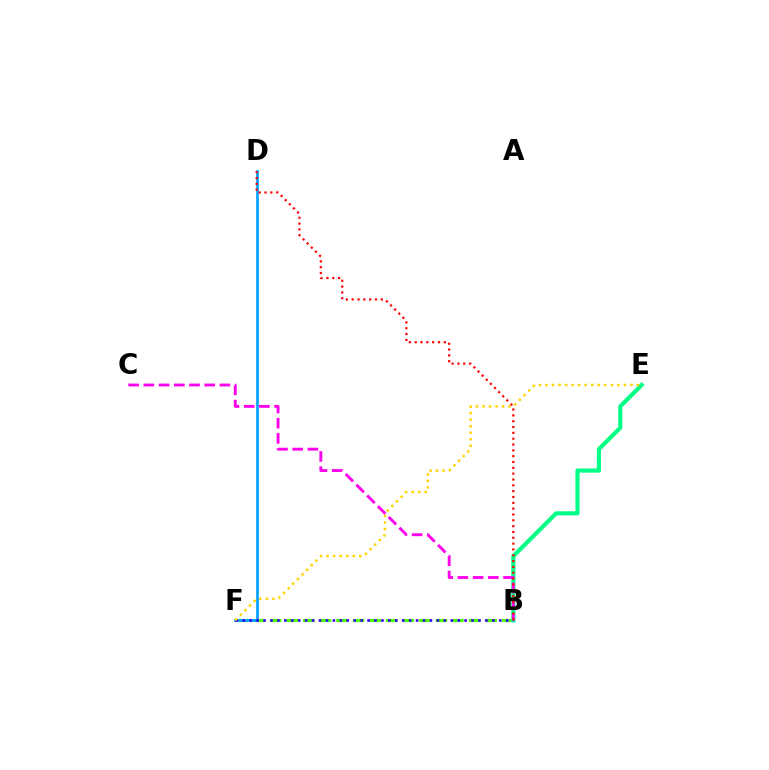{('B', 'F'): [{'color': '#4fff00', 'line_style': 'dashed', 'thickness': 2.25}, {'color': '#3700ff', 'line_style': 'dotted', 'thickness': 1.88}], ('B', 'E'): [{'color': '#00ff86', 'line_style': 'solid', 'thickness': 2.97}], ('D', 'F'): [{'color': '#009eff', 'line_style': 'solid', 'thickness': 1.91}], ('E', 'F'): [{'color': '#ffd500', 'line_style': 'dotted', 'thickness': 1.78}], ('B', 'C'): [{'color': '#ff00ed', 'line_style': 'dashed', 'thickness': 2.07}], ('B', 'D'): [{'color': '#ff0000', 'line_style': 'dotted', 'thickness': 1.58}]}